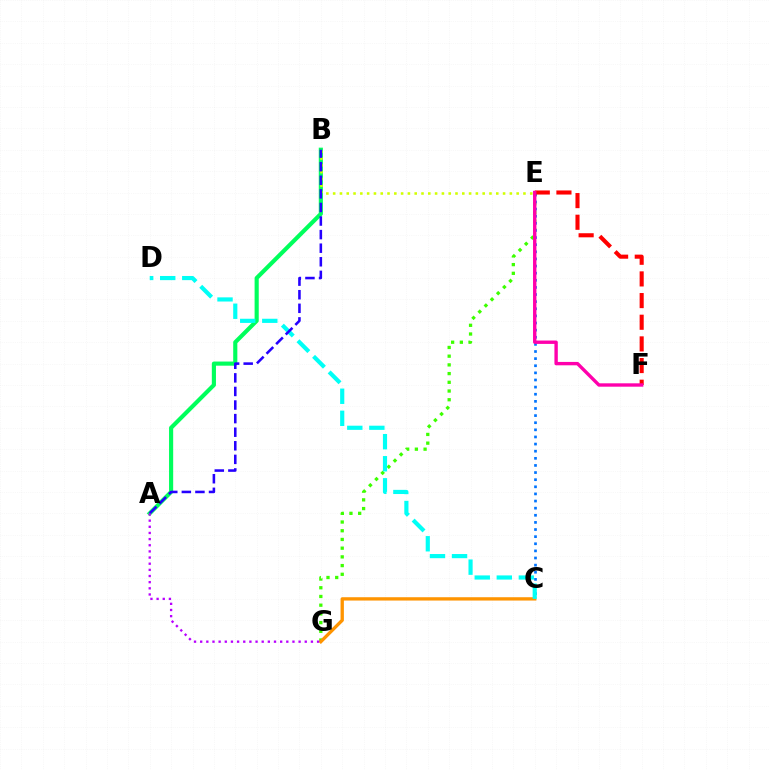{('E', 'G'): [{'color': '#3dff00', 'line_style': 'dotted', 'thickness': 2.37}], ('C', 'E'): [{'color': '#0074ff', 'line_style': 'dotted', 'thickness': 1.93}], ('A', 'B'): [{'color': '#00ff5c', 'line_style': 'solid', 'thickness': 2.98}, {'color': '#2500ff', 'line_style': 'dashed', 'thickness': 1.85}], ('C', 'G'): [{'color': '#ff9400', 'line_style': 'solid', 'thickness': 2.39}], ('B', 'E'): [{'color': '#d1ff00', 'line_style': 'dotted', 'thickness': 1.85}], ('C', 'D'): [{'color': '#00fff6', 'line_style': 'dashed', 'thickness': 3.0}], ('E', 'F'): [{'color': '#ff0000', 'line_style': 'dashed', 'thickness': 2.94}, {'color': '#ff00ac', 'line_style': 'solid', 'thickness': 2.43}], ('A', 'G'): [{'color': '#b900ff', 'line_style': 'dotted', 'thickness': 1.67}]}